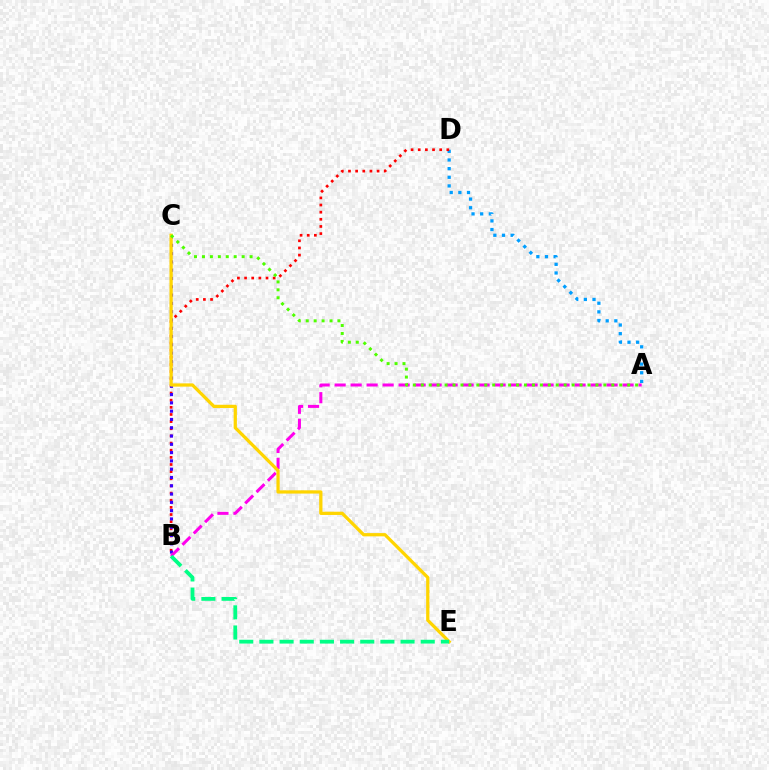{('A', 'D'): [{'color': '#009eff', 'line_style': 'dotted', 'thickness': 2.35}], ('B', 'D'): [{'color': '#ff0000', 'line_style': 'dotted', 'thickness': 1.94}], ('B', 'C'): [{'color': '#3700ff', 'line_style': 'dotted', 'thickness': 2.25}], ('A', 'B'): [{'color': '#ff00ed', 'line_style': 'dashed', 'thickness': 2.17}], ('C', 'E'): [{'color': '#ffd500', 'line_style': 'solid', 'thickness': 2.34}], ('A', 'C'): [{'color': '#4fff00', 'line_style': 'dotted', 'thickness': 2.16}], ('B', 'E'): [{'color': '#00ff86', 'line_style': 'dashed', 'thickness': 2.74}]}